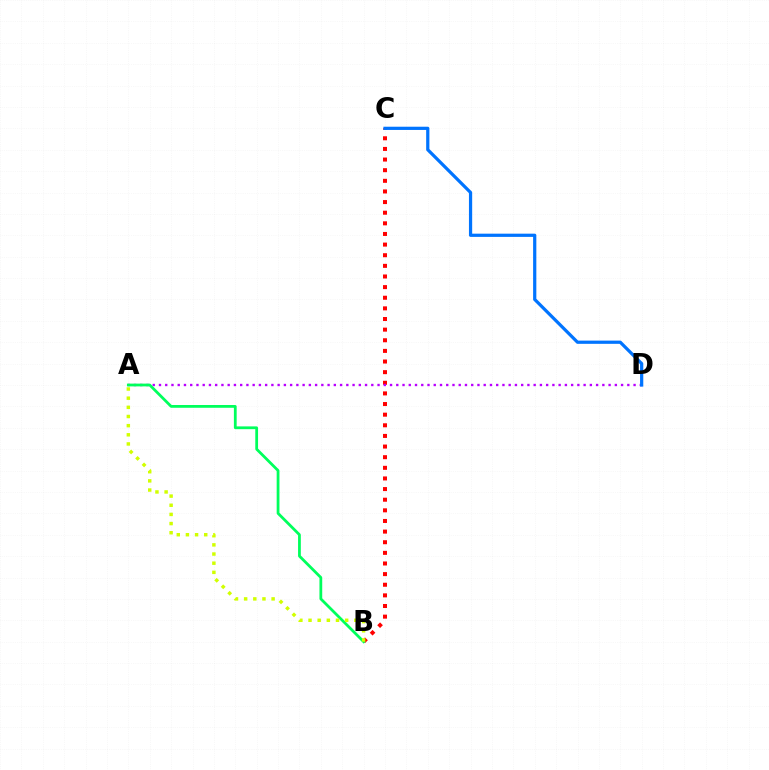{('B', 'C'): [{'color': '#ff0000', 'line_style': 'dotted', 'thickness': 2.89}], ('A', 'D'): [{'color': '#b900ff', 'line_style': 'dotted', 'thickness': 1.7}], ('A', 'B'): [{'color': '#00ff5c', 'line_style': 'solid', 'thickness': 2.0}, {'color': '#d1ff00', 'line_style': 'dotted', 'thickness': 2.49}], ('C', 'D'): [{'color': '#0074ff', 'line_style': 'solid', 'thickness': 2.32}]}